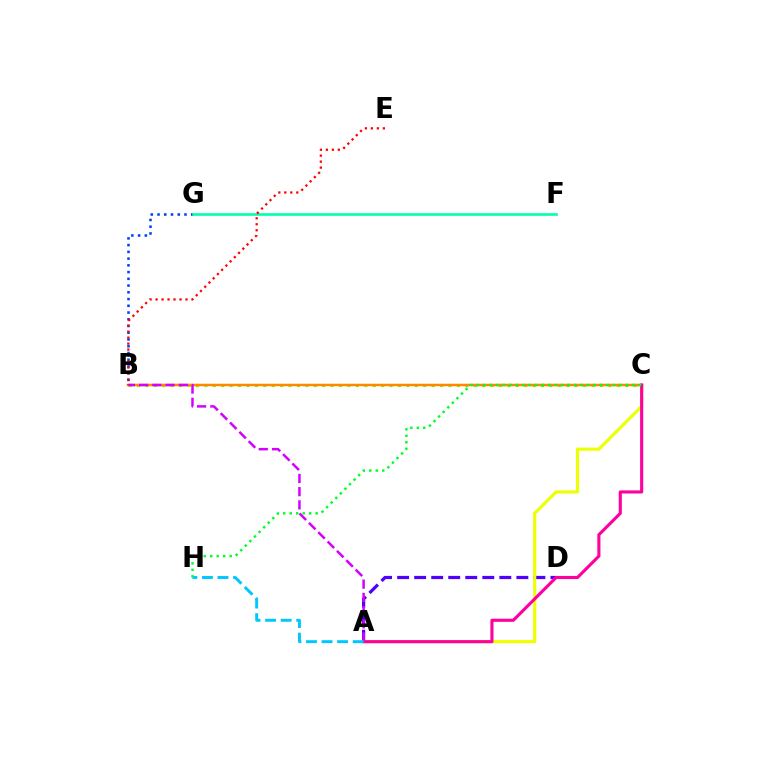{('B', 'C'): [{'color': '#66ff00', 'line_style': 'dotted', 'thickness': 2.29}, {'color': '#ff8800', 'line_style': 'solid', 'thickness': 1.79}], ('A', 'D'): [{'color': '#4f00ff', 'line_style': 'dashed', 'thickness': 2.31}], ('A', 'C'): [{'color': '#eeff00', 'line_style': 'solid', 'thickness': 2.25}, {'color': '#ff00a0', 'line_style': 'solid', 'thickness': 2.24}], ('B', 'G'): [{'color': '#003fff', 'line_style': 'dotted', 'thickness': 1.83}], ('F', 'G'): [{'color': '#00ffaf', 'line_style': 'solid', 'thickness': 1.9}], ('A', 'B'): [{'color': '#d600ff', 'line_style': 'dashed', 'thickness': 1.8}], ('B', 'E'): [{'color': '#ff0000', 'line_style': 'dotted', 'thickness': 1.63}], ('A', 'H'): [{'color': '#00c7ff', 'line_style': 'dashed', 'thickness': 2.12}], ('C', 'H'): [{'color': '#00ff27', 'line_style': 'dotted', 'thickness': 1.76}]}